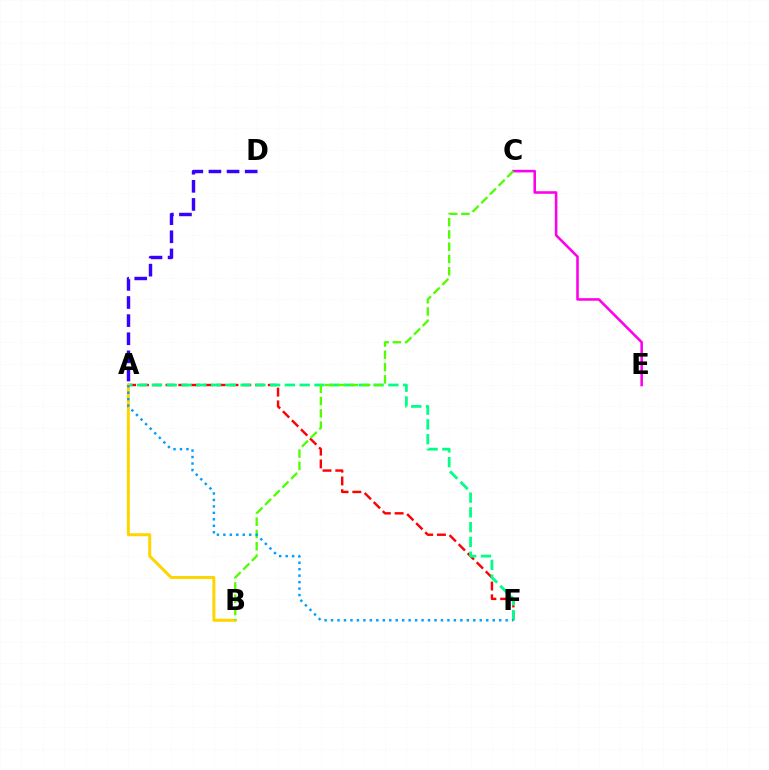{('A', 'F'): [{'color': '#ff0000', 'line_style': 'dashed', 'thickness': 1.74}, {'color': '#00ff86', 'line_style': 'dashed', 'thickness': 2.01}, {'color': '#009eff', 'line_style': 'dotted', 'thickness': 1.76}], ('A', 'B'): [{'color': '#ffd500', 'line_style': 'solid', 'thickness': 2.16}], ('C', 'E'): [{'color': '#ff00ed', 'line_style': 'solid', 'thickness': 1.85}], ('A', 'D'): [{'color': '#3700ff', 'line_style': 'dashed', 'thickness': 2.46}], ('B', 'C'): [{'color': '#4fff00', 'line_style': 'dashed', 'thickness': 1.67}]}